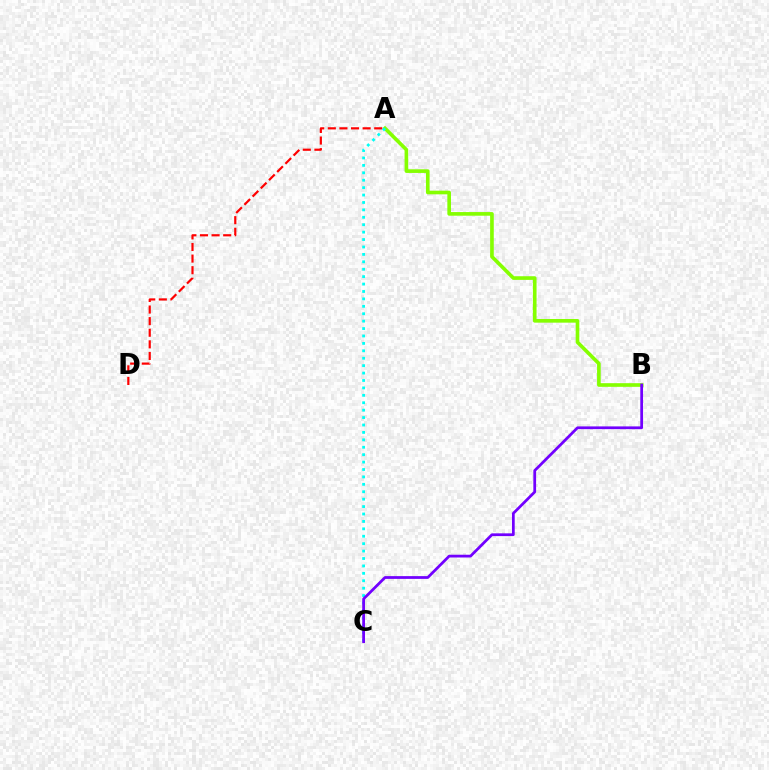{('A', 'B'): [{'color': '#84ff00', 'line_style': 'solid', 'thickness': 2.63}], ('A', 'D'): [{'color': '#ff0000', 'line_style': 'dashed', 'thickness': 1.58}], ('A', 'C'): [{'color': '#00fff6', 'line_style': 'dotted', 'thickness': 2.02}], ('B', 'C'): [{'color': '#7200ff', 'line_style': 'solid', 'thickness': 1.99}]}